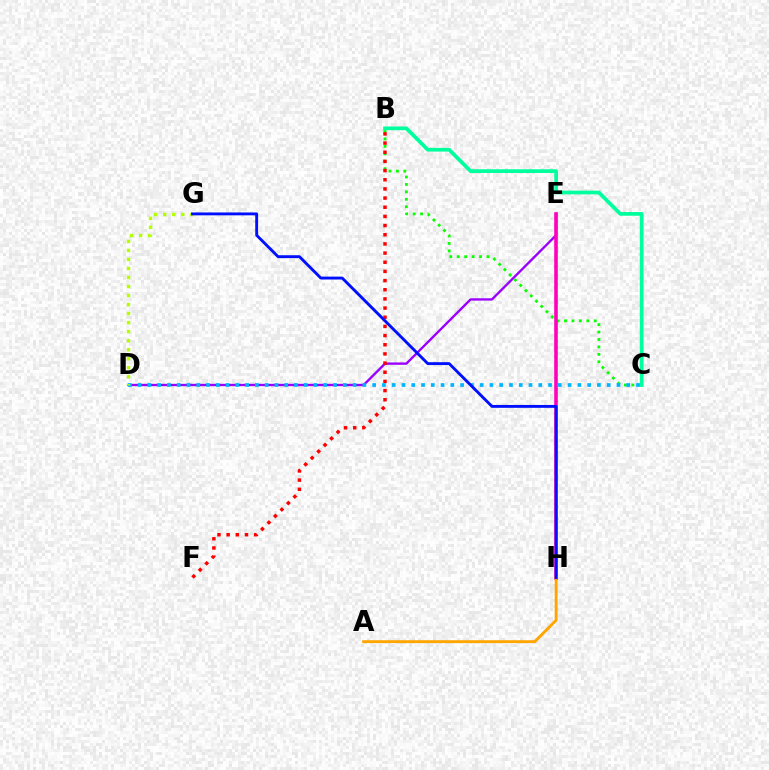{('D', 'E'): [{'color': '#9b00ff', 'line_style': 'solid', 'thickness': 1.69}], ('B', 'C'): [{'color': '#08ff00', 'line_style': 'dotted', 'thickness': 2.02}, {'color': '#00ff9d', 'line_style': 'solid', 'thickness': 2.68}], ('B', 'F'): [{'color': '#ff0000', 'line_style': 'dotted', 'thickness': 2.49}], ('E', 'H'): [{'color': '#ff00bd', 'line_style': 'solid', 'thickness': 2.58}], ('A', 'H'): [{'color': '#ffa500', 'line_style': 'solid', 'thickness': 2.07}], ('C', 'D'): [{'color': '#00b5ff', 'line_style': 'dotted', 'thickness': 2.66}], ('D', 'G'): [{'color': '#b3ff00', 'line_style': 'dotted', 'thickness': 2.45}], ('G', 'H'): [{'color': '#0010ff', 'line_style': 'solid', 'thickness': 2.07}]}